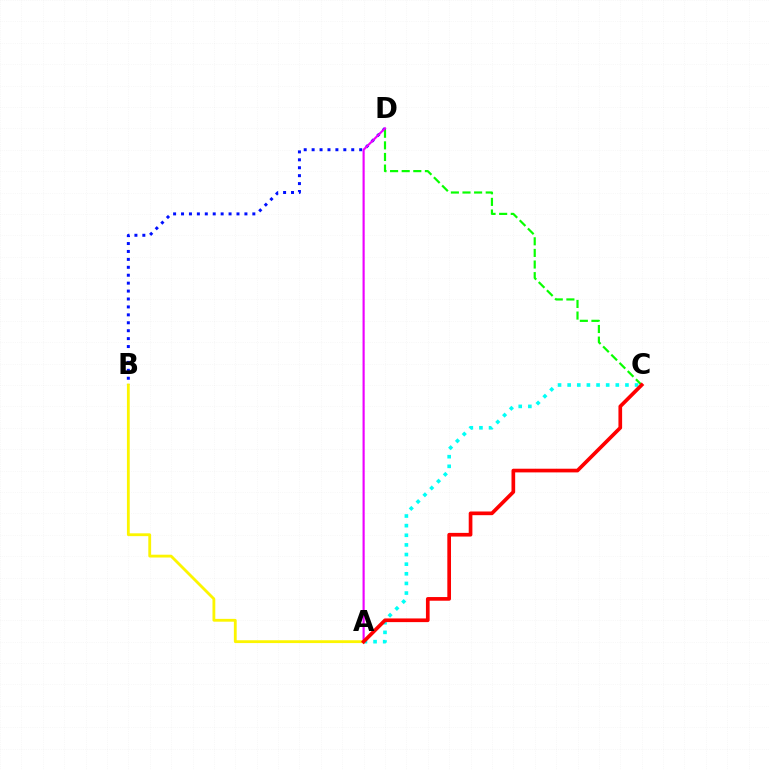{('B', 'D'): [{'color': '#0010ff', 'line_style': 'dotted', 'thickness': 2.15}], ('C', 'D'): [{'color': '#08ff00', 'line_style': 'dashed', 'thickness': 1.58}], ('A', 'C'): [{'color': '#00fff6', 'line_style': 'dotted', 'thickness': 2.62}, {'color': '#ff0000', 'line_style': 'solid', 'thickness': 2.65}], ('A', 'D'): [{'color': '#ee00ff', 'line_style': 'solid', 'thickness': 1.55}], ('A', 'B'): [{'color': '#fcf500', 'line_style': 'solid', 'thickness': 2.03}]}